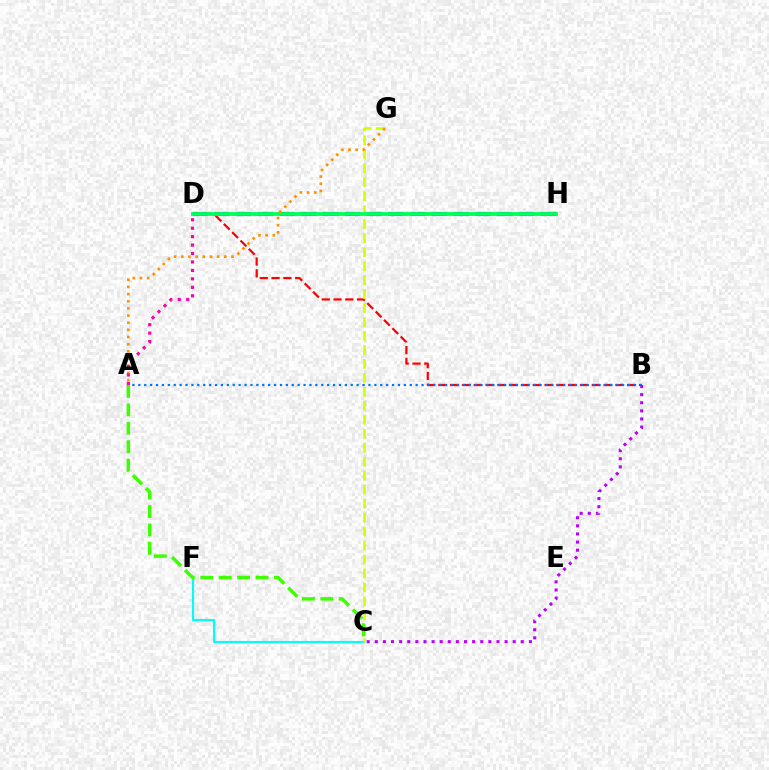{('B', 'D'): [{'color': '#ff0000', 'line_style': 'dashed', 'thickness': 1.6}], ('C', 'F'): [{'color': '#00fff6', 'line_style': 'solid', 'thickness': 1.54}], ('A', 'B'): [{'color': '#0074ff', 'line_style': 'dotted', 'thickness': 1.6}], ('D', 'H'): [{'color': '#2500ff', 'line_style': 'dashed', 'thickness': 2.96}, {'color': '#00ff5c', 'line_style': 'solid', 'thickness': 2.76}], ('C', 'G'): [{'color': '#d1ff00', 'line_style': 'dashed', 'thickness': 1.9}], ('A', 'G'): [{'color': '#ff9400', 'line_style': 'dotted', 'thickness': 1.95}], ('A', 'D'): [{'color': '#ff00ac', 'line_style': 'dotted', 'thickness': 2.3}], ('B', 'C'): [{'color': '#b900ff', 'line_style': 'dotted', 'thickness': 2.2}], ('A', 'C'): [{'color': '#3dff00', 'line_style': 'dashed', 'thickness': 2.5}]}